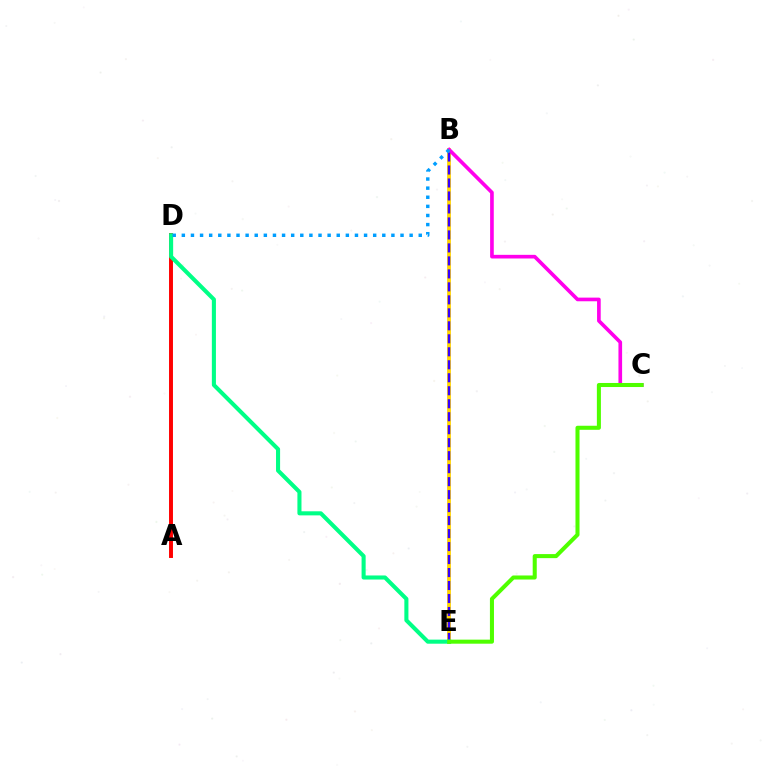{('A', 'D'): [{'color': '#ff0000', 'line_style': 'solid', 'thickness': 2.83}], ('B', 'E'): [{'color': '#ffd500', 'line_style': 'solid', 'thickness': 2.75}, {'color': '#3700ff', 'line_style': 'dashed', 'thickness': 1.76}], ('B', 'C'): [{'color': '#ff00ed', 'line_style': 'solid', 'thickness': 2.63}], ('D', 'E'): [{'color': '#00ff86', 'line_style': 'solid', 'thickness': 2.93}], ('C', 'E'): [{'color': '#4fff00', 'line_style': 'solid', 'thickness': 2.91}], ('B', 'D'): [{'color': '#009eff', 'line_style': 'dotted', 'thickness': 2.48}]}